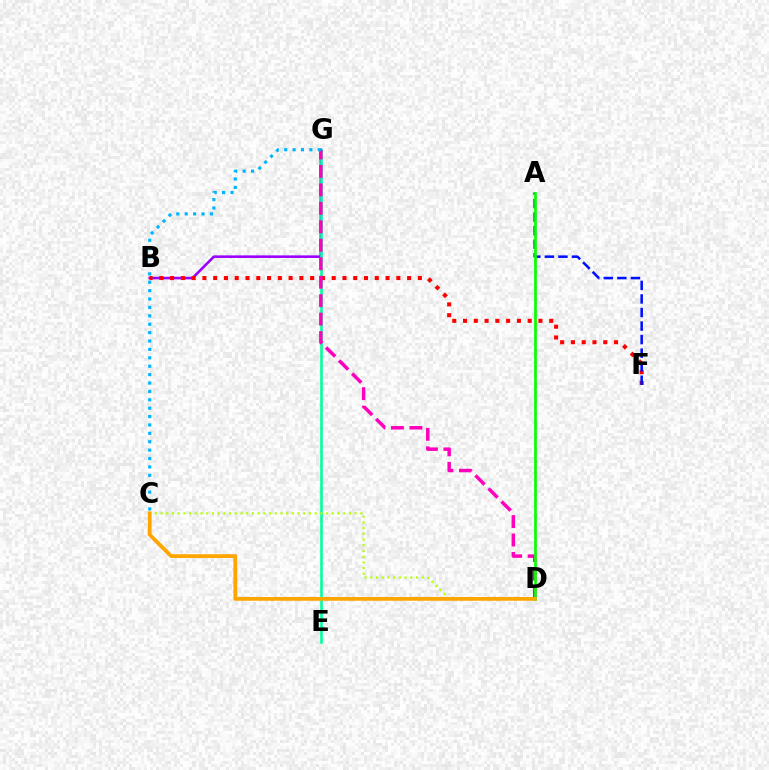{('B', 'G'): [{'color': '#9b00ff', 'line_style': 'solid', 'thickness': 1.86}], ('E', 'G'): [{'color': '#00ff9d', 'line_style': 'solid', 'thickness': 1.86}], ('B', 'F'): [{'color': '#ff0000', 'line_style': 'dotted', 'thickness': 2.93}], ('A', 'F'): [{'color': '#0010ff', 'line_style': 'dashed', 'thickness': 1.84}], ('D', 'G'): [{'color': '#ff00bd', 'line_style': 'dashed', 'thickness': 2.51}], ('C', 'G'): [{'color': '#00b5ff', 'line_style': 'dotted', 'thickness': 2.28}], ('A', 'D'): [{'color': '#08ff00', 'line_style': 'solid', 'thickness': 1.96}], ('C', 'D'): [{'color': '#b3ff00', 'line_style': 'dotted', 'thickness': 1.55}, {'color': '#ffa500', 'line_style': 'solid', 'thickness': 2.7}]}